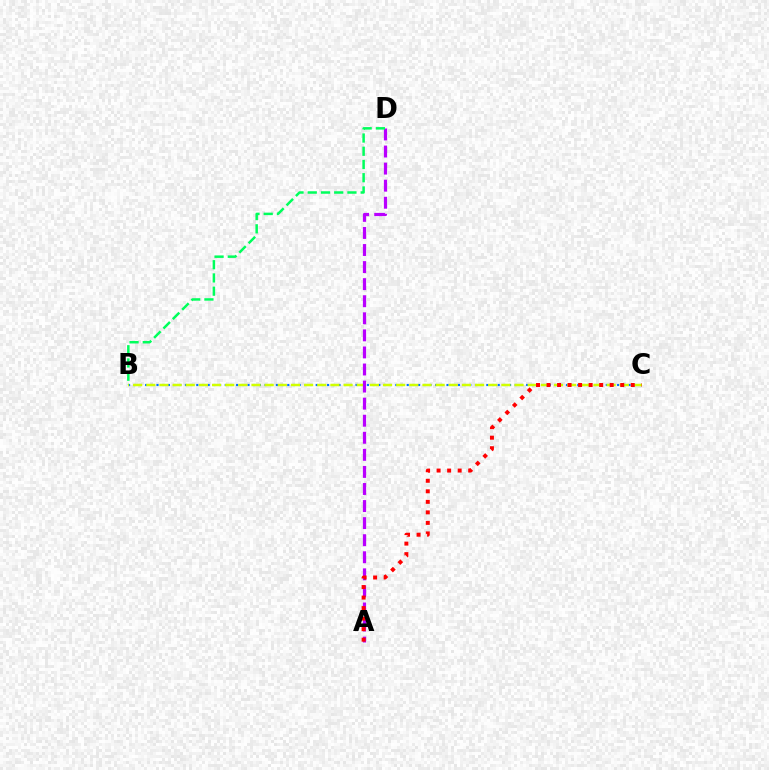{('B', 'C'): [{'color': '#0074ff', 'line_style': 'dotted', 'thickness': 1.55}, {'color': '#d1ff00', 'line_style': 'dashed', 'thickness': 1.79}], ('A', 'D'): [{'color': '#b900ff', 'line_style': 'dashed', 'thickness': 2.32}], ('A', 'C'): [{'color': '#ff0000', 'line_style': 'dotted', 'thickness': 2.86}], ('B', 'D'): [{'color': '#00ff5c', 'line_style': 'dashed', 'thickness': 1.8}]}